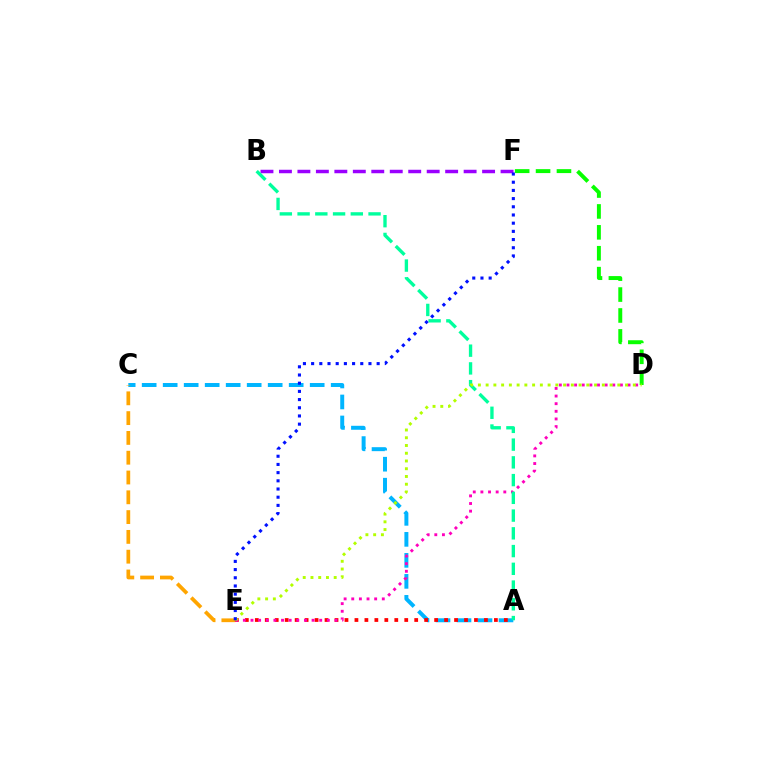{('A', 'C'): [{'color': '#00b5ff', 'line_style': 'dashed', 'thickness': 2.85}], ('A', 'E'): [{'color': '#ff0000', 'line_style': 'dotted', 'thickness': 2.71}], ('C', 'E'): [{'color': '#ffa500', 'line_style': 'dashed', 'thickness': 2.69}], ('B', 'F'): [{'color': '#9b00ff', 'line_style': 'dashed', 'thickness': 2.51}], ('D', 'E'): [{'color': '#ff00bd', 'line_style': 'dotted', 'thickness': 2.07}, {'color': '#b3ff00', 'line_style': 'dotted', 'thickness': 2.1}], ('D', 'F'): [{'color': '#08ff00', 'line_style': 'dashed', 'thickness': 2.84}], ('A', 'B'): [{'color': '#00ff9d', 'line_style': 'dashed', 'thickness': 2.41}], ('E', 'F'): [{'color': '#0010ff', 'line_style': 'dotted', 'thickness': 2.23}]}